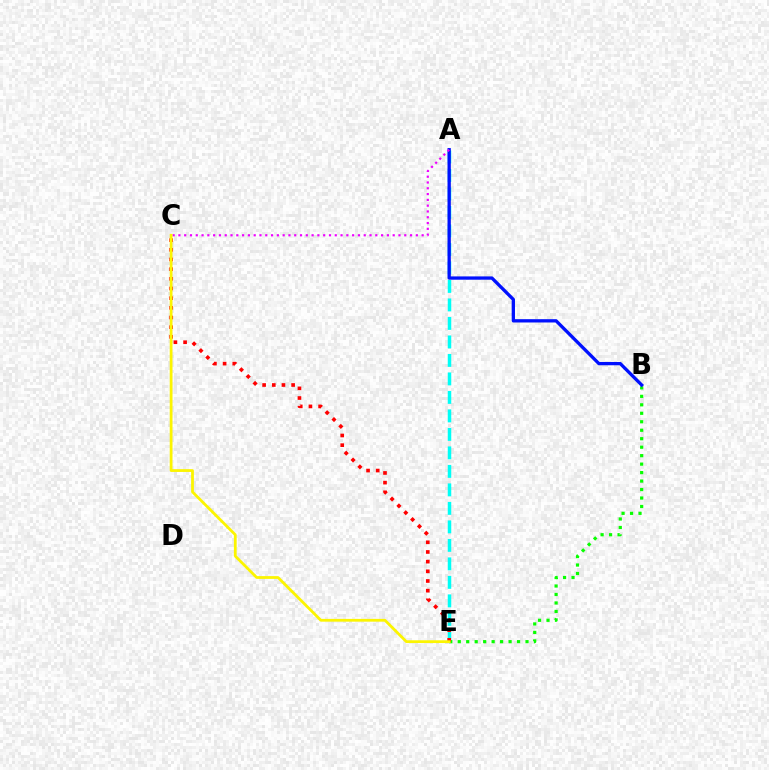{('A', 'E'): [{'color': '#00fff6', 'line_style': 'dashed', 'thickness': 2.51}], ('B', 'E'): [{'color': '#08ff00', 'line_style': 'dotted', 'thickness': 2.3}], ('A', 'B'): [{'color': '#0010ff', 'line_style': 'solid', 'thickness': 2.38}], ('A', 'C'): [{'color': '#ee00ff', 'line_style': 'dotted', 'thickness': 1.57}], ('C', 'E'): [{'color': '#ff0000', 'line_style': 'dotted', 'thickness': 2.63}, {'color': '#fcf500', 'line_style': 'solid', 'thickness': 2.0}]}